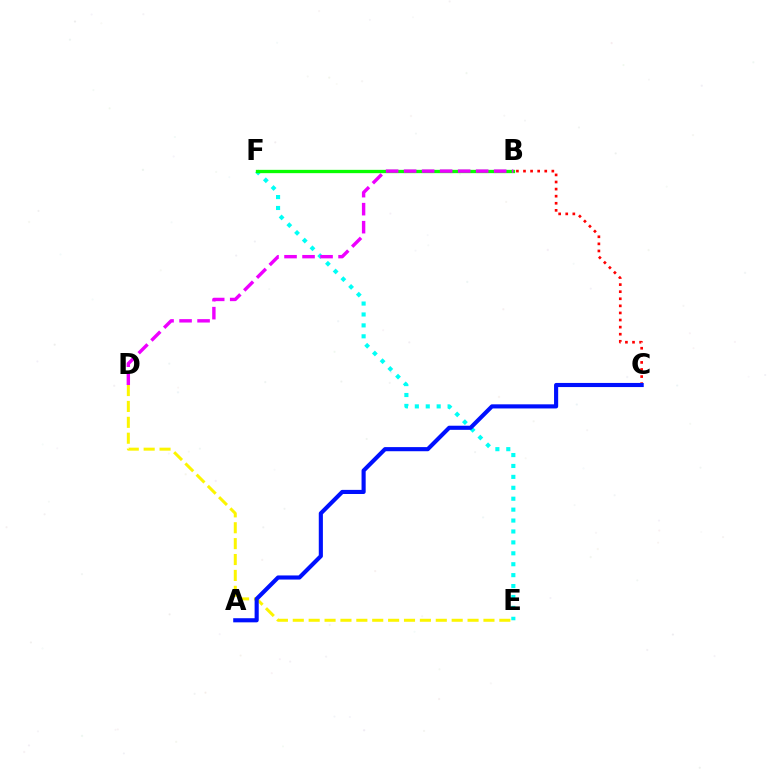{('B', 'C'): [{'color': '#ff0000', 'line_style': 'dotted', 'thickness': 1.93}], ('D', 'E'): [{'color': '#fcf500', 'line_style': 'dashed', 'thickness': 2.16}], ('E', 'F'): [{'color': '#00fff6', 'line_style': 'dotted', 'thickness': 2.97}], ('B', 'F'): [{'color': '#08ff00', 'line_style': 'solid', 'thickness': 2.39}], ('B', 'D'): [{'color': '#ee00ff', 'line_style': 'dashed', 'thickness': 2.45}], ('A', 'C'): [{'color': '#0010ff', 'line_style': 'solid', 'thickness': 2.97}]}